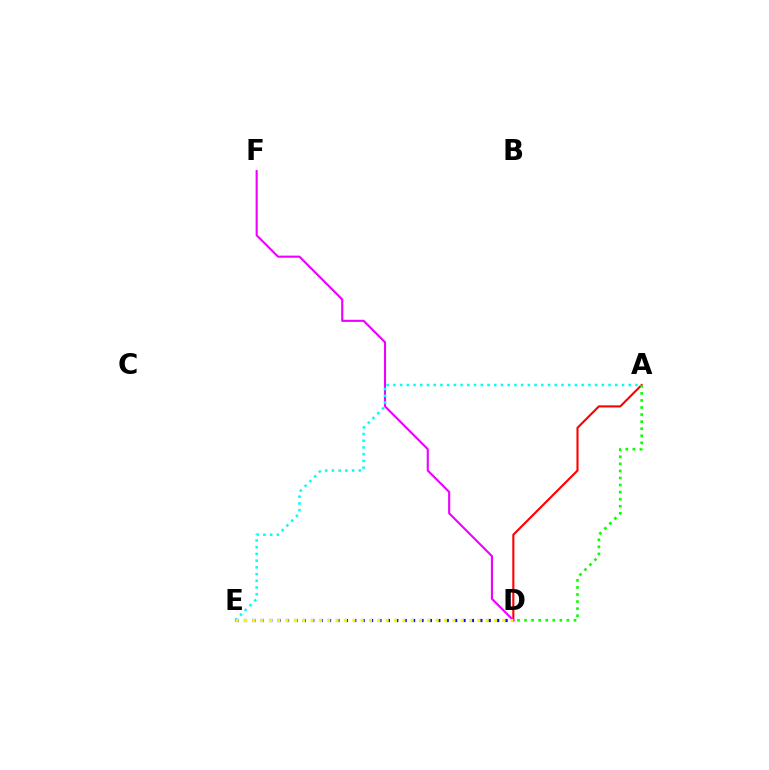{('A', 'D'): [{'color': '#ff0000', 'line_style': 'solid', 'thickness': 1.51}, {'color': '#08ff00', 'line_style': 'dotted', 'thickness': 1.92}], ('D', 'F'): [{'color': '#ee00ff', 'line_style': 'solid', 'thickness': 1.52}], ('A', 'E'): [{'color': '#00fff6', 'line_style': 'dotted', 'thickness': 1.83}], ('D', 'E'): [{'color': '#0010ff', 'line_style': 'dotted', 'thickness': 2.28}, {'color': '#fcf500', 'line_style': 'dotted', 'thickness': 2.27}]}